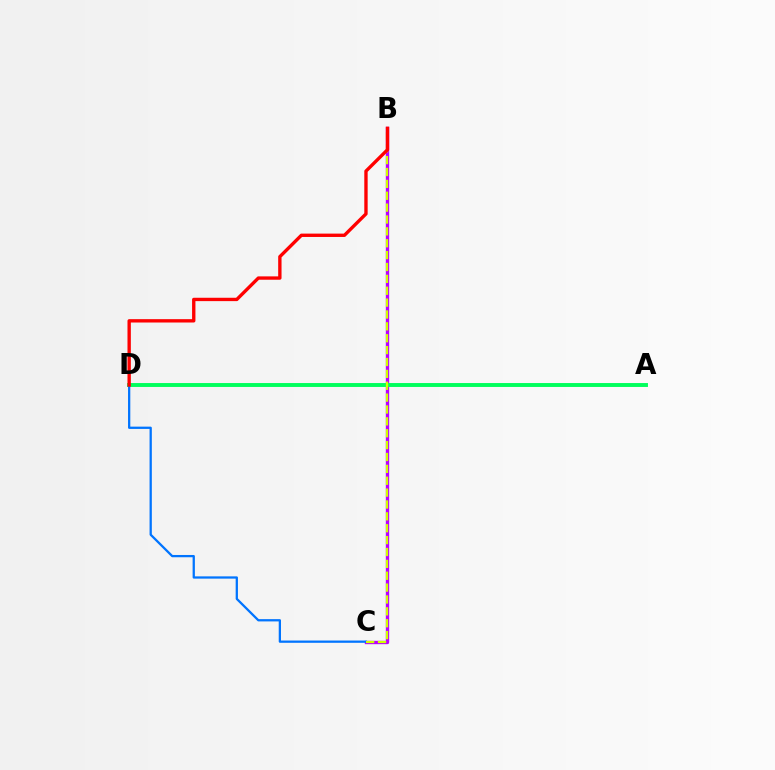{('B', 'C'): [{'color': '#b900ff', 'line_style': 'solid', 'thickness': 2.42}, {'color': '#d1ff00', 'line_style': 'dashed', 'thickness': 1.61}], ('A', 'D'): [{'color': '#00ff5c', 'line_style': 'solid', 'thickness': 2.81}], ('C', 'D'): [{'color': '#0074ff', 'line_style': 'solid', 'thickness': 1.63}], ('B', 'D'): [{'color': '#ff0000', 'line_style': 'solid', 'thickness': 2.42}]}